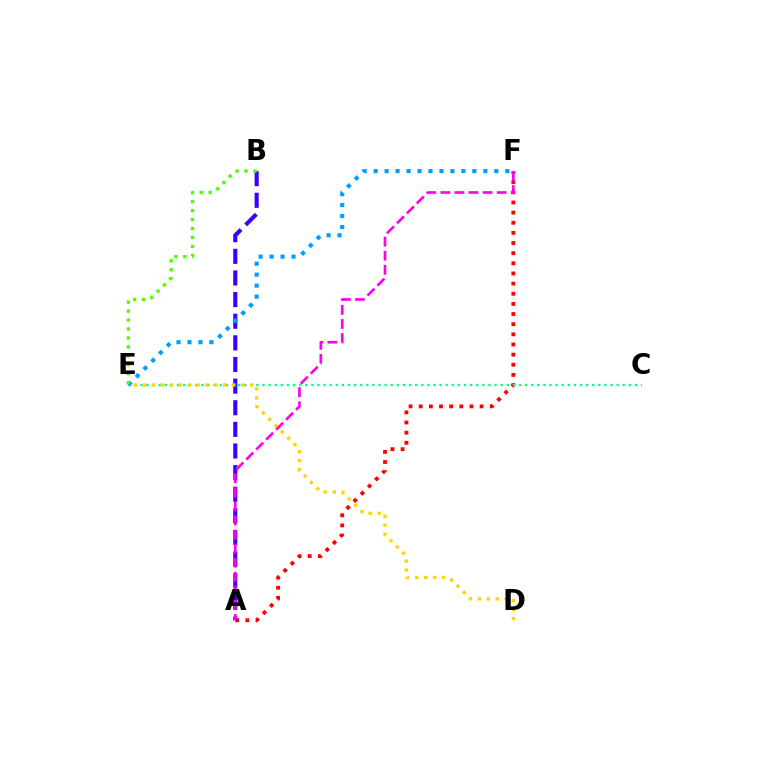{('A', 'F'): [{'color': '#ff0000', 'line_style': 'dotted', 'thickness': 2.76}, {'color': '#ff00ed', 'line_style': 'dashed', 'thickness': 1.91}], ('C', 'E'): [{'color': '#00ff86', 'line_style': 'dotted', 'thickness': 1.66}], ('A', 'B'): [{'color': '#3700ff', 'line_style': 'dashed', 'thickness': 2.94}], ('D', 'E'): [{'color': '#ffd500', 'line_style': 'dotted', 'thickness': 2.43}], ('E', 'F'): [{'color': '#009eff', 'line_style': 'dotted', 'thickness': 2.98}], ('B', 'E'): [{'color': '#4fff00', 'line_style': 'dotted', 'thickness': 2.43}]}